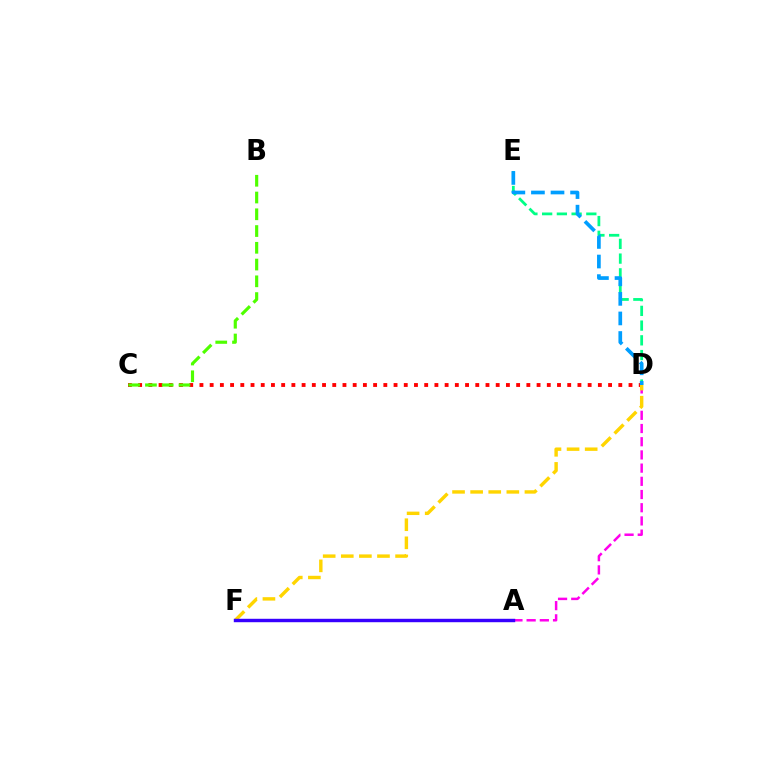{('C', 'D'): [{'color': '#ff0000', 'line_style': 'dotted', 'thickness': 2.78}], ('D', 'E'): [{'color': '#00ff86', 'line_style': 'dashed', 'thickness': 2.0}, {'color': '#009eff', 'line_style': 'dashed', 'thickness': 2.66}], ('A', 'D'): [{'color': '#ff00ed', 'line_style': 'dashed', 'thickness': 1.79}], ('B', 'C'): [{'color': '#4fff00', 'line_style': 'dashed', 'thickness': 2.28}], ('D', 'F'): [{'color': '#ffd500', 'line_style': 'dashed', 'thickness': 2.46}], ('A', 'F'): [{'color': '#3700ff', 'line_style': 'solid', 'thickness': 2.46}]}